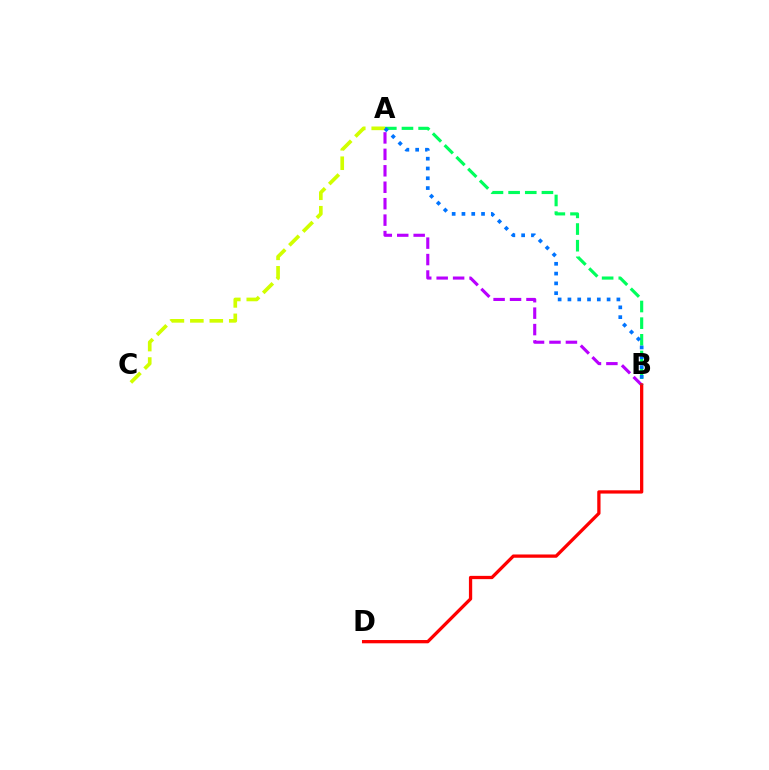{('A', 'B'): [{'color': '#b900ff', 'line_style': 'dashed', 'thickness': 2.23}, {'color': '#00ff5c', 'line_style': 'dashed', 'thickness': 2.26}, {'color': '#0074ff', 'line_style': 'dotted', 'thickness': 2.66}], ('A', 'C'): [{'color': '#d1ff00', 'line_style': 'dashed', 'thickness': 2.64}], ('B', 'D'): [{'color': '#ff0000', 'line_style': 'solid', 'thickness': 2.36}]}